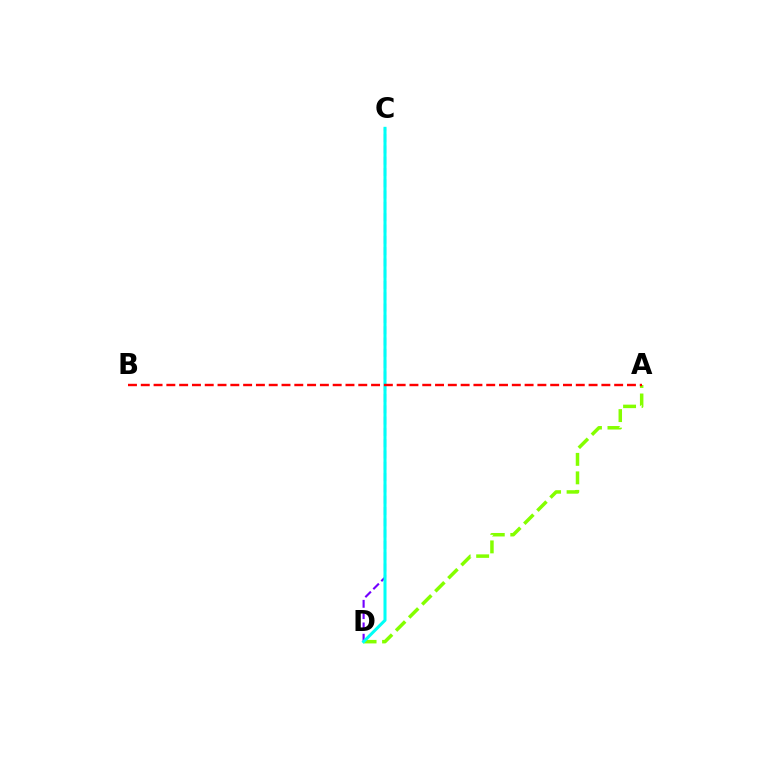{('A', 'D'): [{'color': '#84ff00', 'line_style': 'dashed', 'thickness': 2.51}], ('C', 'D'): [{'color': '#7200ff', 'line_style': 'dashed', 'thickness': 1.54}, {'color': '#00fff6', 'line_style': 'solid', 'thickness': 2.19}], ('A', 'B'): [{'color': '#ff0000', 'line_style': 'dashed', 'thickness': 1.74}]}